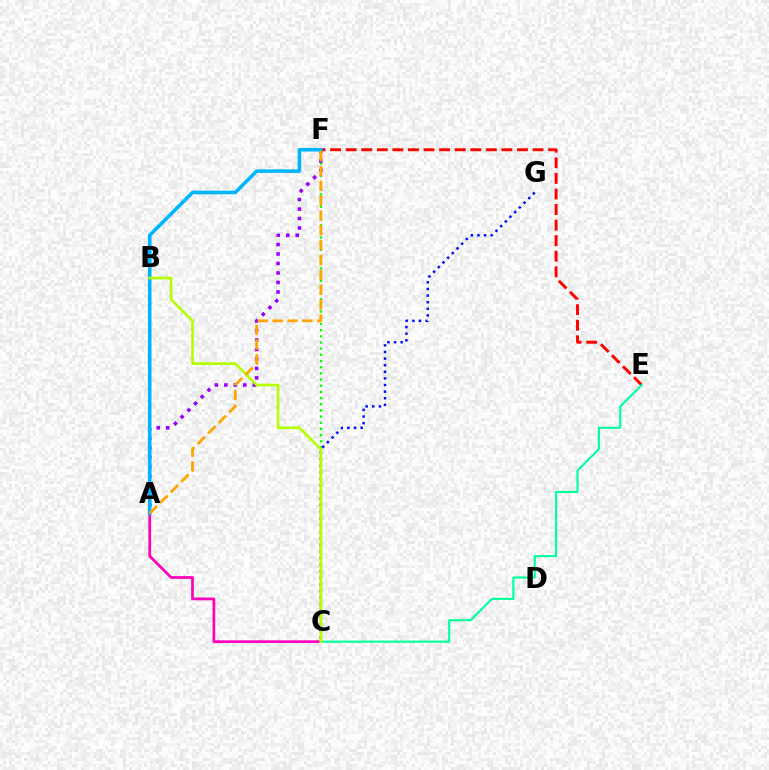{('C', 'F'): [{'color': '#08ff00', 'line_style': 'dotted', 'thickness': 1.68}], ('A', 'F'): [{'color': '#9b00ff', 'line_style': 'dotted', 'thickness': 2.58}, {'color': '#00b5ff', 'line_style': 'solid', 'thickness': 2.58}, {'color': '#ffa500', 'line_style': 'dashed', 'thickness': 2.02}], ('E', 'F'): [{'color': '#ff0000', 'line_style': 'dashed', 'thickness': 2.12}], ('C', 'E'): [{'color': '#00ff9d', 'line_style': 'solid', 'thickness': 1.53}], ('A', 'C'): [{'color': '#ff00bd', 'line_style': 'solid', 'thickness': 1.97}], ('C', 'G'): [{'color': '#0010ff', 'line_style': 'dotted', 'thickness': 1.8}], ('B', 'C'): [{'color': '#b3ff00', 'line_style': 'solid', 'thickness': 1.91}]}